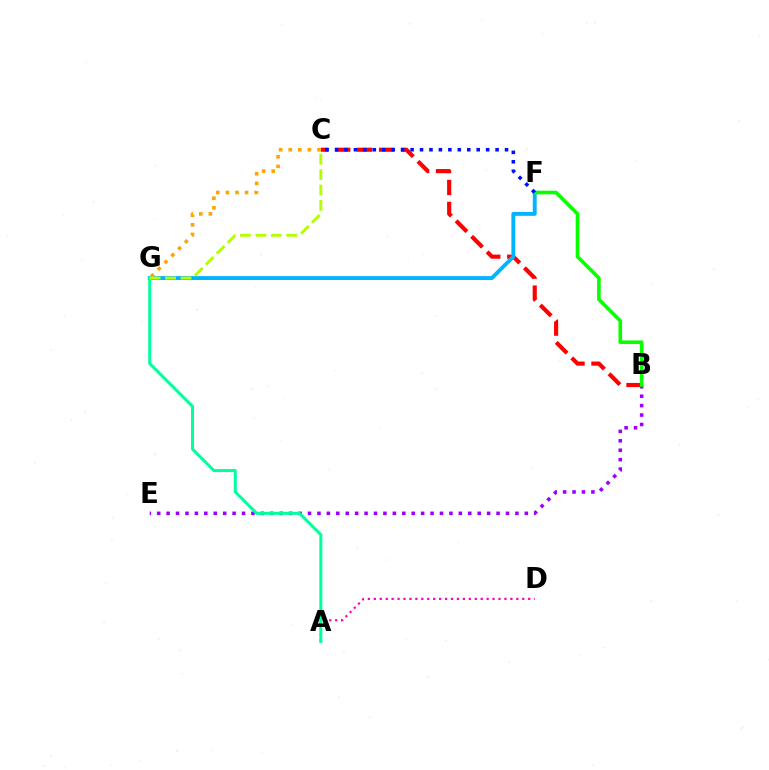{('A', 'D'): [{'color': '#ff00bd', 'line_style': 'dotted', 'thickness': 1.61}], ('B', 'C'): [{'color': '#ff0000', 'line_style': 'dashed', 'thickness': 2.98}], ('F', 'G'): [{'color': '#00b5ff', 'line_style': 'solid', 'thickness': 2.8}], ('B', 'E'): [{'color': '#9b00ff', 'line_style': 'dotted', 'thickness': 2.56}], ('C', 'G'): [{'color': '#ffa500', 'line_style': 'dotted', 'thickness': 2.61}, {'color': '#b3ff00', 'line_style': 'dashed', 'thickness': 2.1}], ('A', 'G'): [{'color': '#00ff9d', 'line_style': 'solid', 'thickness': 2.16}], ('B', 'F'): [{'color': '#08ff00', 'line_style': 'solid', 'thickness': 2.6}], ('C', 'F'): [{'color': '#0010ff', 'line_style': 'dotted', 'thickness': 2.57}]}